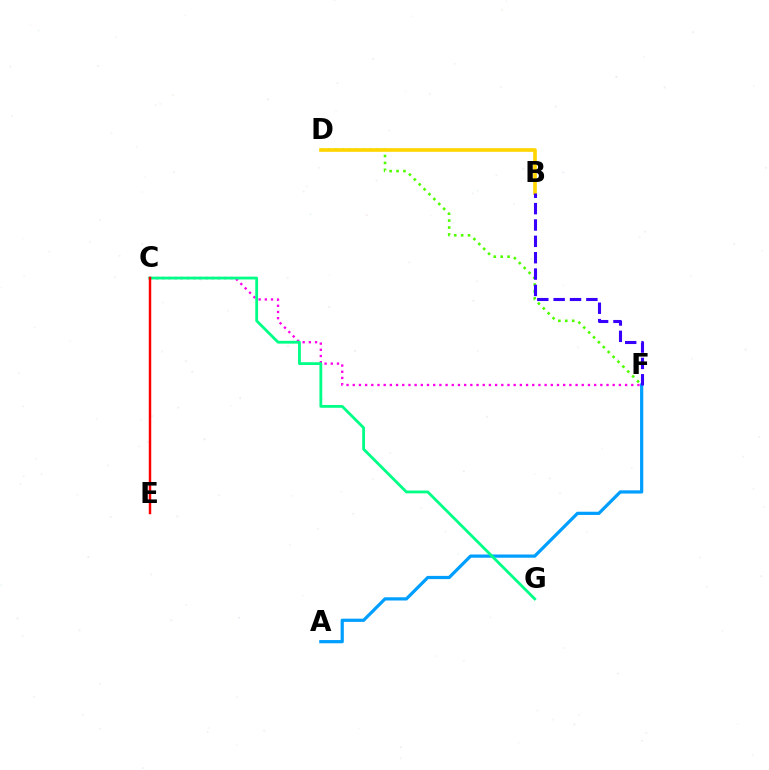{('C', 'F'): [{'color': '#ff00ed', 'line_style': 'dotted', 'thickness': 1.68}], ('D', 'F'): [{'color': '#4fff00', 'line_style': 'dotted', 'thickness': 1.88}], ('A', 'F'): [{'color': '#009eff', 'line_style': 'solid', 'thickness': 2.31}], ('B', 'D'): [{'color': '#ffd500', 'line_style': 'solid', 'thickness': 2.63}], ('C', 'G'): [{'color': '#00ff86', 'line_style': 'solid', 'thickness': 2.02}], ('C', 'E'): [{'color': '#ff0000', 'line_style': 'solid', 'thickness': 1.78}], ('B', 'F'): [{'color': '#3700ff', 'line_style': 'dashed', 'thickness': 2.22}]}